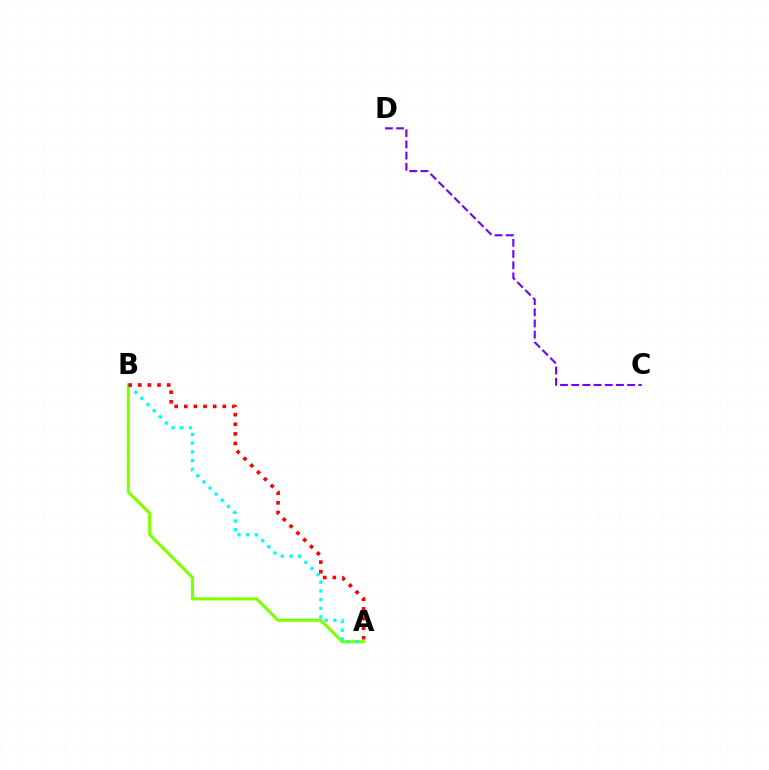{('A', 'B'): [{'color': '#84ff00', 'line_style': 'solid', 'thickness': 2.28}, {'color': '#00fff6', 'line_style': 'dotted', 'thickness': 2.36}, {'color': '#ff0000', 'line_style': 'dotted', 'thickness': 2.62}], ('C', 'D'): [{'color': '#7200ff', 'line_style': 'dashed', 'thickness': 1.52}]}